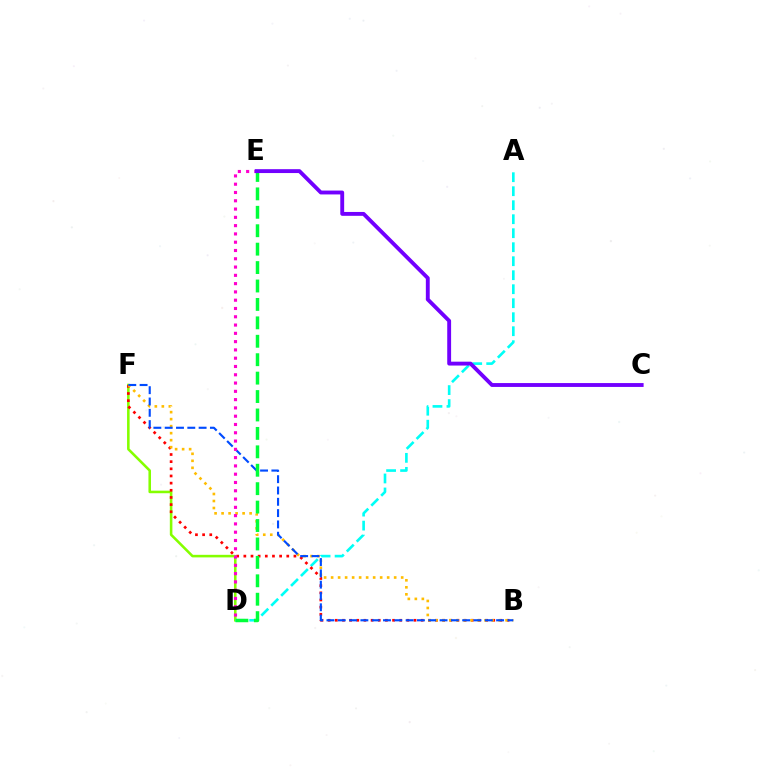{('D', 'F'): [{'color': '#84ff00', 'line_style': 'solid', 'thickness': 1.85}], ('A', 'D'): [{'color': '#00fff6', 'line_style': 'dashed', 'thickness': 1.9}], ('B', 'F'): [{'color': '#ff0000', 'line_style': 'dotted', 'thickness': 1.94}, {'color': '#ffbd00', 'line_style': 'dotted', 'thickness': 1.9}, {'color': '#004bff', 'line_style': 'dashed', 'thickness': 1.54}], ('D', 'E'): [{'color': '#00ff39', 'line_style': 'dashed', 'thickness': 2.5}, {'color': '#ff00cf', 'line_style': 'dotted', 'thickness': 2.25}], ('C', 'E'): [{'color': '#7200ff', 'line_style': 'solid', 'thickness': 2.79}]}